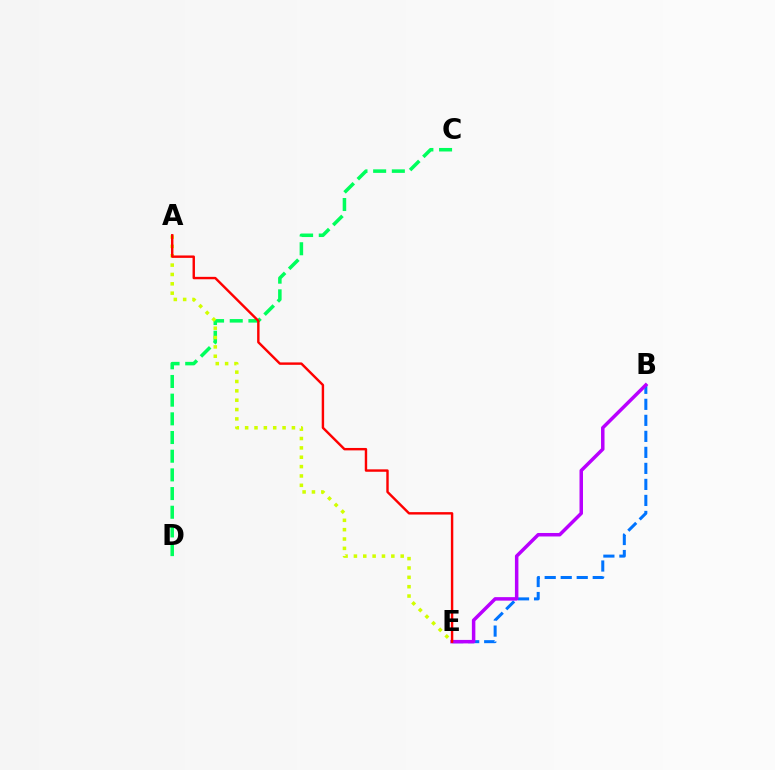{('C', 'D'): [{'color': '#00ff5c', 'line_style': 'dashed', 'thickness': 2.54}], ('A', 'E'): [{'color': '#d1ff00', 'line_style': 'dotted', 'thickness': 2.54}, {'color': '#ff0000', 'line_style': 'solid', 'thickness': 1.74}], ('B', 'E'): [{'color': '#0074ff', 'line_style': 'dashed', 'thickness': 2.18}, {'color': '#b900ff', 'line_style': 'solid', 'thickness': 2.51}]}